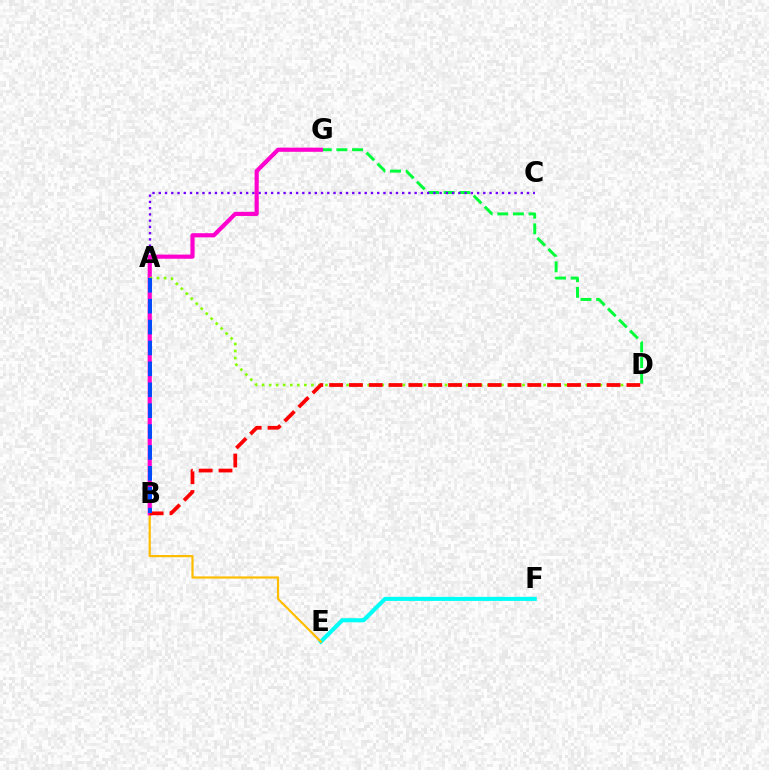{('D', 'G'): [{'color': '#00ff39', 'line_style': 'dashed', 'thickness': 2.12}], ('E', 'F'): [{'color': '#00fff6', 'line_style': 'solid', 'thickness': 2.94}], ('B', 'E'): [{'color': '#ffbd00', 'line_style': 'solid', 'thickness': 1.59}], ('A', 'C'): [{'color': '#7200ff', 'line_style': 'dotted', 'thickness': 1.7}], ('B', 'G'): [{'color': '#ff00cf', 'line_style': 'solid', 'thickness': 2.99}], ('A', 'D'): [{'color': '#84ff00', 'line_style': 'dotted', 'thickness': 1.91}], ('B', 'D'): [{'color': '#ff0000', 'line_style': 'dashed', 'thickness': 2.69}], ('A', 'B'): [{'color': '#004bff', 'line_style': 'dashed', 'thickness': 2.84}]}